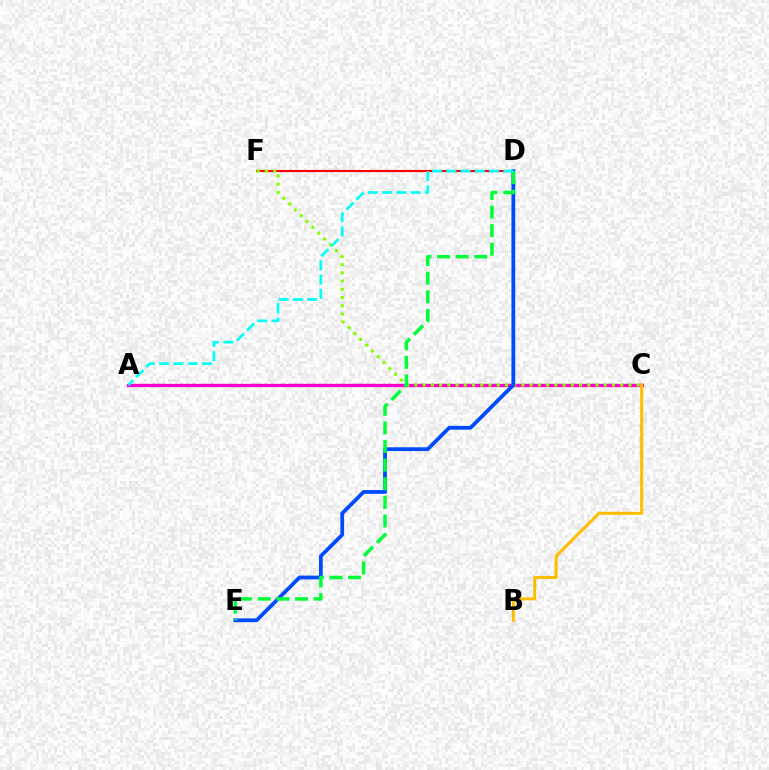{('A', 'C'): [{'color': '#7200ff', 'line_style': 'dotted', 'thickness': 1.62}, {'color': '#ff00cf', 'line_style': 'solid', 'thickness': 2.35}], ('B', 'C'): [{'color': '#ffbd00', 'line_style': 'solid', 'thickness': 2.18}], ('D', 'F'): [{'color': '#ff0000', 'line_style': 'solid', 'thickness': 1.53}], ('C', 'F'): [{'color': '#84ff00', 'line_style': 'dotted', 'thickness': 2.24}], ('D', 'E'): [{'color': '#004bff', 'line_style': 'solid', 'thickness': 2.73}, {'color': '#00ff39', 'line_style': 'dashed', 'thickness': 2.53}], ('A', 'D'): [{'color': '#00fff6', 'line_style': 'dashed', 'thickness': 1.94}]}